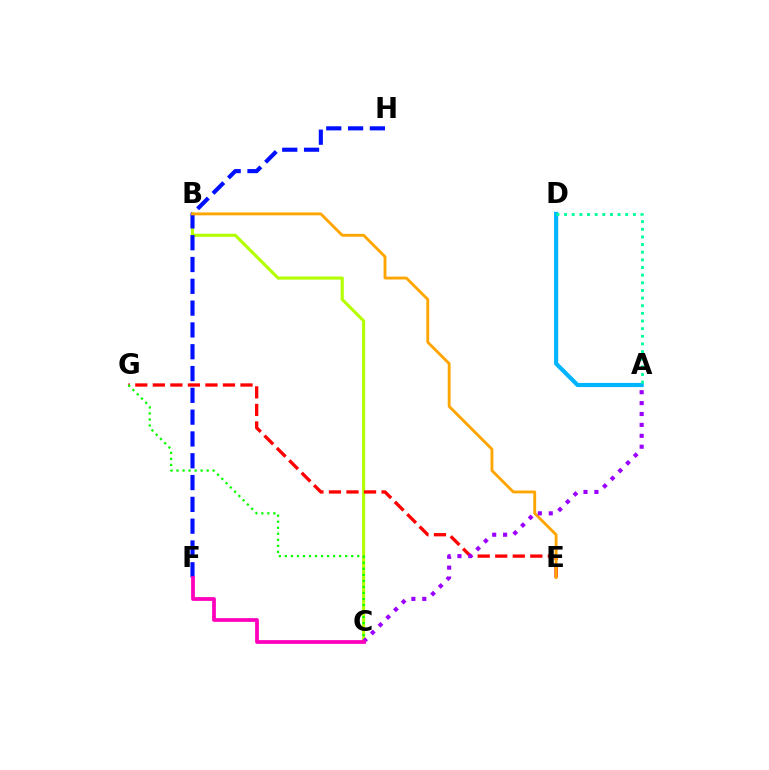{('B', 'C'): [{'color': '#b3ff00', 'line_style': 'solid', 'thickness': 2.22}], ('F', 'H'): [{'color': '#0010ff', 'line_style': 'dashed', 'thickness': 2.96}], ('A', 'D'): [{'color': '#00b5ff', 'line_style': 'solid', 'thickness': 2.99}, {'color': '#00ff9d', 'line_style': 'dotted', 'thickness': 2.08}], ('E', 'G'): [{'color': '#ff0000', 'line_style': 'dashed', 'thickness': 2.38}], ('B', 'E'): [{'color': '#ffa500', 'line_style': 'solid', 'thickness': 2.06}], ('A', 'C'): [{'color': '#9b00ff', 'line_style': 'dotted', 'thickness': 2.96}], ('C', 'G'): [{'color': '#08ff00', 'line_style': 'dotted', 'thickness': 1.64}], ('C', 'F'): [{'color': '#ff00bd', 'line_style': 'solid', 'thickness': 2.71}]}